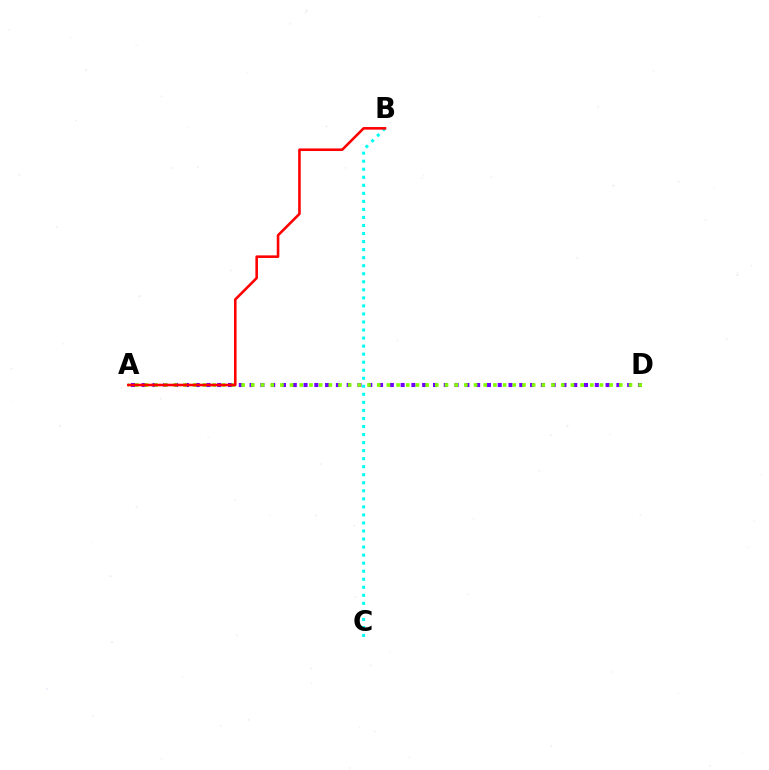{('A', 'D'): [{'color': '#7200ff', 'line_style': 'dotted', 'thickness': 2.93}, {'color': '#84ff00', 'line_style': 'dotted', 'thickness': 2.63}], ('B', 'C'): [{'color': '#00fff6', 'line_style': 'dotted', 'thickness': 2.18}], ('A', 'B'): [{'color': '#ff0000', 'line_style': 'solid', 'thickness': 1.86}]}